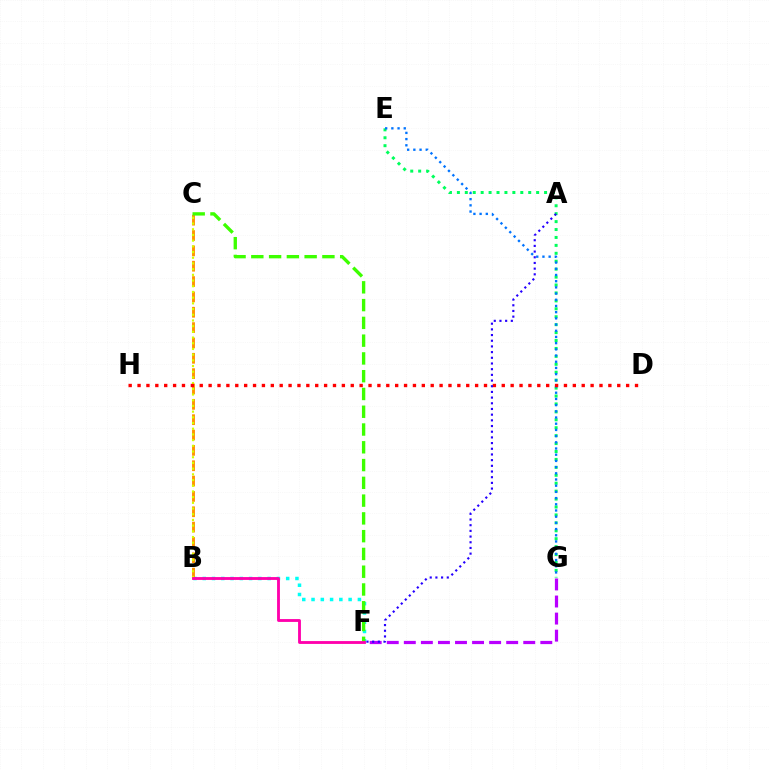{('E', 'G'): [{'color': '#00ff5c', 'line_style': 'dotted', 'thickness': 2.15}, {'color': '#0074ff', 'line_style': 'dotted', 'thickness': 1.68}], ('B', 'F'): [{'color': '#00fff6', 'line_style': 'dotted', 'thickness': 2.52}, {'color': '#ff00ac', 'line_style': 'solid', 'thickness': 2.05}], ('B', 'C'): [{'color': '#ff9400', 'line_style': 'dashed', 'thickness': 2.08}, {'color': '#d1ff00', 'line_style': 'dotted', 'thickness': 1.55}], ('C', 'F'): [{'color': '#3dff00', 'line_style': 'dashed', 'thickness': 2.41}], ('F', 'G'): [{'color': '#b900ff', 'line_style': 'dashed', 'thickness': 2.32}], ('D', 'H'): [{'color': '#ff0000', 'line_style': 'dotted', 'thickness': 2.41}], ('A', 'F'): [{'color': '#2500ff', 'line_style': 'dotted', 'thickness': 1.54}]}